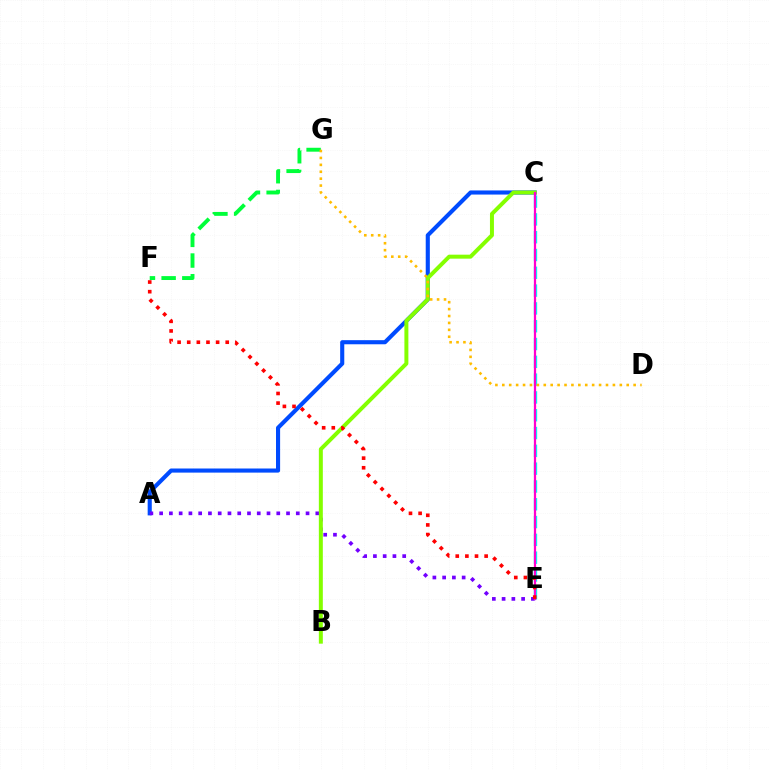{('C', 'E'): [{'color': '#00fff6', 'line_style': 'dashed', 'thickness': 2.42}, {'color': '#ff00cf', 'line_style': 'solid', 'thickness': 1.61}], ('A', 'C'): [{'color': '#004bff', 'line_style': 'solid', 'thickness': 2.96}], ('A', 'E'): [{'color': '#7200ff', 'line_style': 'dotted', 'thickness': 2.65}], ('B', 'C'): [{'color': '#84ff00', 'line_style': 'solid', 'thickness': 2.86}], ('F', 'G'): [{'color': '#00ff39', 'line_style': 'dashed', 'thickness': 2.81}], ('D', 'G'): [{'color': '#ffbd00', 'line_style': 'dotted', 'thickness': 1.88}], ('E', 'F'): [{'color': '#ff0000', 'line_style': 'dotted', 'thickness': 2.62}]}